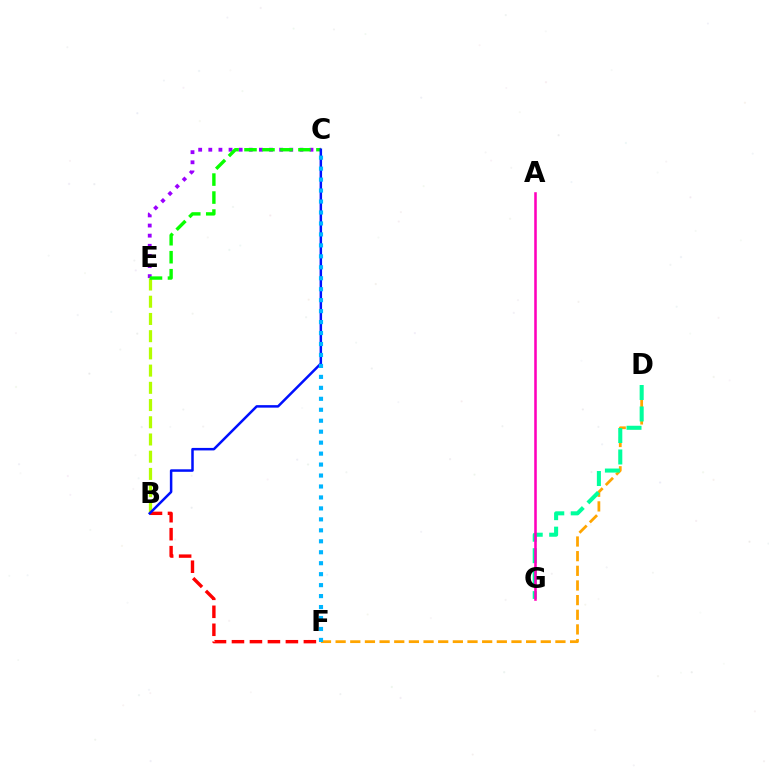{('C', 'E'): [{'color': '#9b00ff', 'line_style': 'dotted', 'thickness': 2.75}, {'color': '#08ff00', 'line_style': 'dashed', 'thickness': 2.44}], ('B', 'E'): [{'color': '#b3ff00', 'line_style': 'dashed', 'thickness': 2.34}], ('B', 'F'): [{'color': '#ff0000', 'line_style': 'dashed', 'thickness': 2.44}], ('B', 'C'): [{'color': '#0010ff', 'line_style': 'solid', 'thickness': 1.8}], ('D', 'F'): [{'color': '#ffa500', 'line_style': 'dashed', 'thickness': 1.99}], ('D', 'G'): [{'color': '#00ff9d', 'line_style': 'dashed', 'thickness': 2.92}], ('A', 'G'): [{'color': '#ff00bd', 'line_style': 'solid', 'thickness': 1.85}], ('C', 'F'): [{'color': '#00b5ff', 'line_style': 'dotted', 'thickness': 2.98}]}